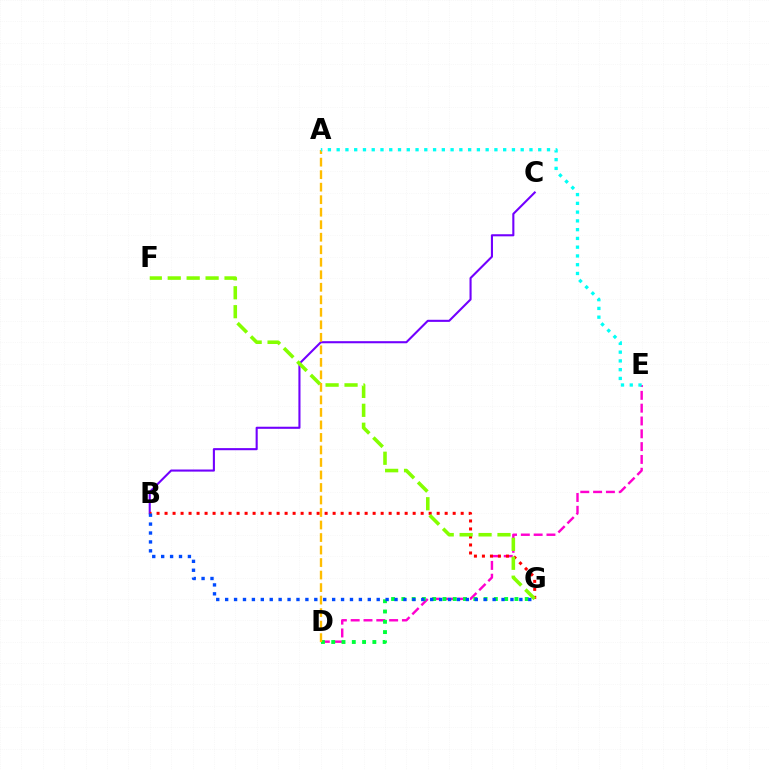{('B', 'C'): [{'color': '#7200ff', 'line_style': 'solid', 'thickness': 1.51}], ('D', 'E'): [{'color': '#ff00cf', 'line_style': 'dashed', 'thickness': 1.74}], ('B', 'G'): [{'color': '#ff0000', 'line_style': 'dotted', 'thickness': 2.17}, {'color': '#004bff', 'line_style': 'dotted', 'thickness': 2.42}], ('D', 'G'): [{'color': '#00ff39', 'line_style': 'dotted', 'thickness': 2.79}], ('F', 'G'): [{'color': '#84ff00', 'line_style': 'dashed', 'thickness': 2.57}], ('A', 'D'): [{'color': '#ffbd00', 'line_style': 'dashed', 'thickness': 1.7}], ('A', 'E'): [{'color': '#00fff6', 'line_style': 'dotted', 'thickness': 2.38}]}